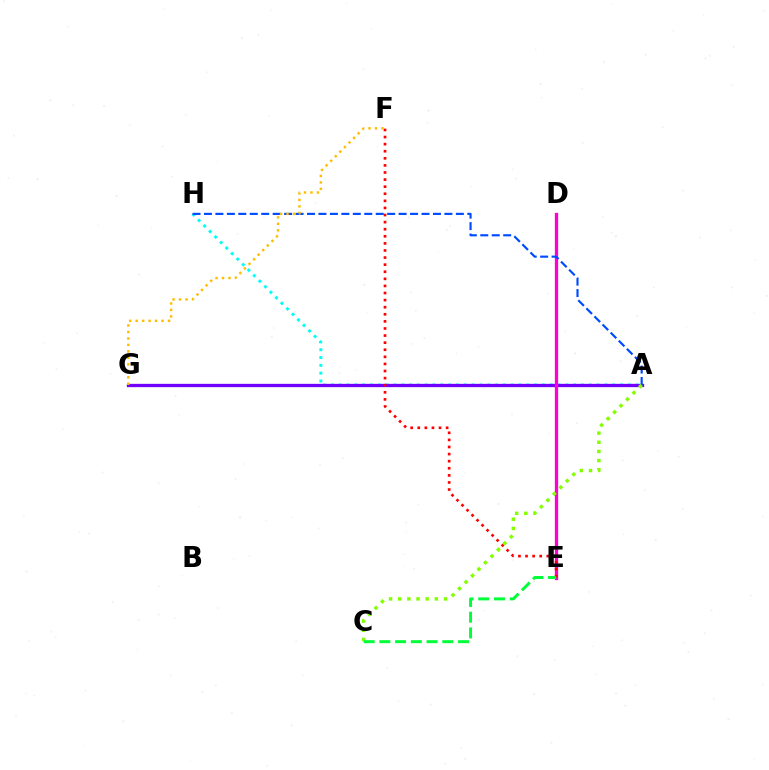{('A', 'H'): [{'color': '#00fff6', 'line_style': 'dotted', 'thickness': 2.12}, {'color': '#004bff', 'line_style': 'dashed', 'thickness': 1.56}], ('A', 'G'): [{'color': '#7200ff', 'line_style': 'solid', 'thickness': 2.37}], ('D', 'E'): [{'color': '#ff00cf', 'line_style': 'solid', 'thickness': 2.37}], ('E', 'F'): [{'color': '#ff0000', 'line_style': 'dotted', 'thickness': 1.93}], ('A', 'C'): [{'color': '#84ff00', 'line_style': 'dotted', 'thickness': 2.49}], ('C', 'E'): [{'color': '#00ff39', 'line_style': 'dashed', 'thickness': 2.14}], ('F', 'G'): [{'color': '#ffbd00', 'line_style': 'dotted', 'thickness': 1.76}]}